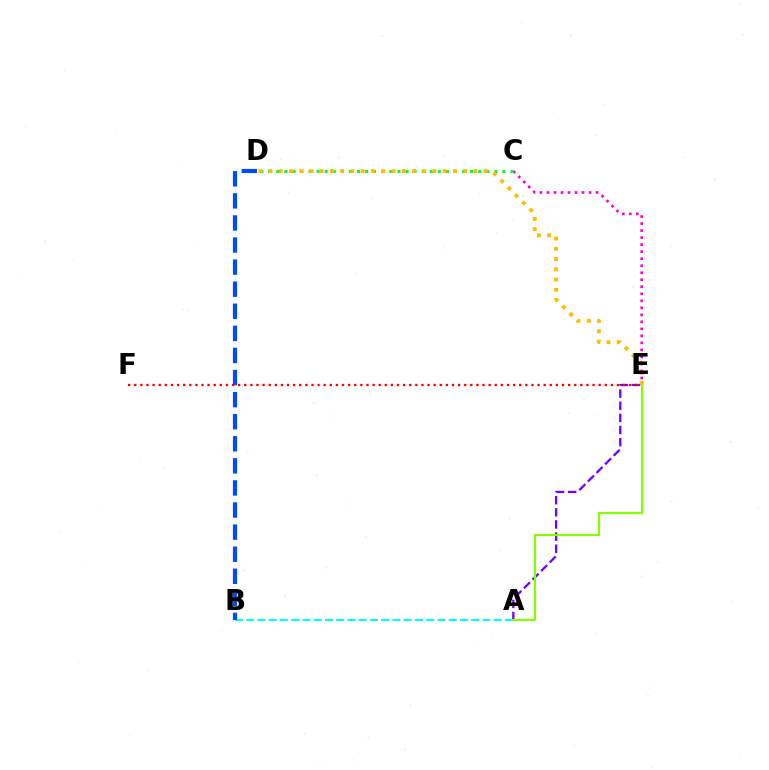{('A', 'B'): [{'color': '#00fff6', 'line_style': 'dashed', 'thickness': 1.53}], ('C', 'E'): [{'color': '#ff00cf', 'line_style': 'dotted', 'thickness': 1.91}], ('C', 'D'): [{'color': '#00ff39', 'line_style': 'dotted', 'thickness': 2.19}], ('A', 'E'): [{'color': '#7200ff', 'line_style': 'dashed', 'thickness': 1.65}, {'color': '#84ff00', 'line_style': 'solid', 'thickness': 1.57}], ('E', 'F'): [{'color': '#ff0000', 'line_style': 'dotted', 'thickness': 1.66}], ('B', 'D'): [{'color': '#004bff', 'line_style': 'dashed', 'thickness': 3.0}], ('D', 'E'): [{'color': '#ffbd00', 'line_style': 'dotted', 'thickness': 2.79}]}